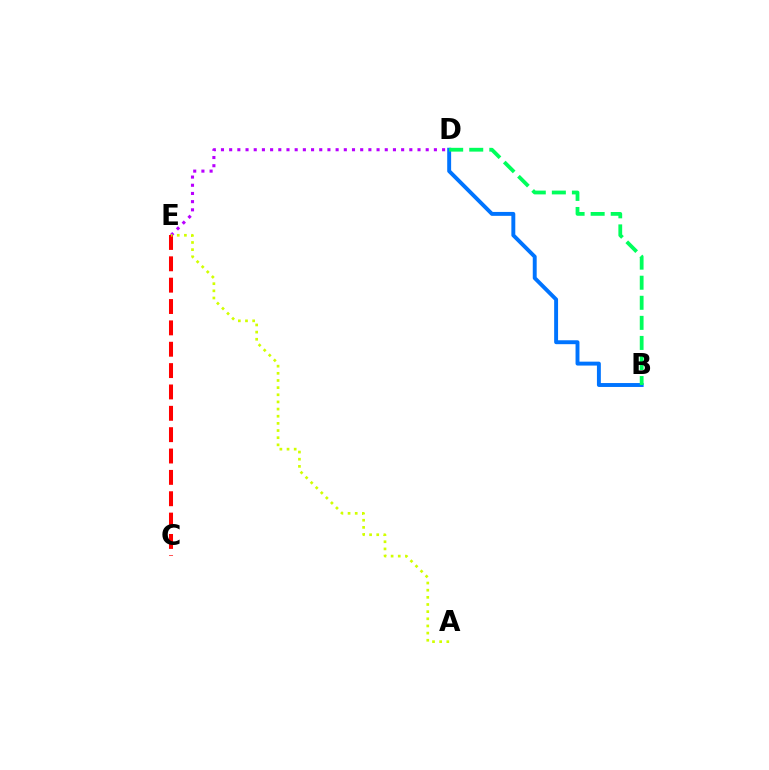{('B', 'D'): [{'color': '#0074ff', 'line_style': 'solid', 'thickness': 2.82}, {'color': '#00ff5c', 'line_style': 'dashed', 'thickness': 2.73}], ('D', 'E'): [{'color': '#b900ff', 'line_style': 'dotted', 'thickness': 2.23}], ('C', 'E'): [{'color': '#ff0000', 'line_style': 'dashed', 'thickness': 2.9}], ('A', 'E'): [{'color': '#d1ff00', 'line_style': 'dotted', 'thickness': 1.94}]}